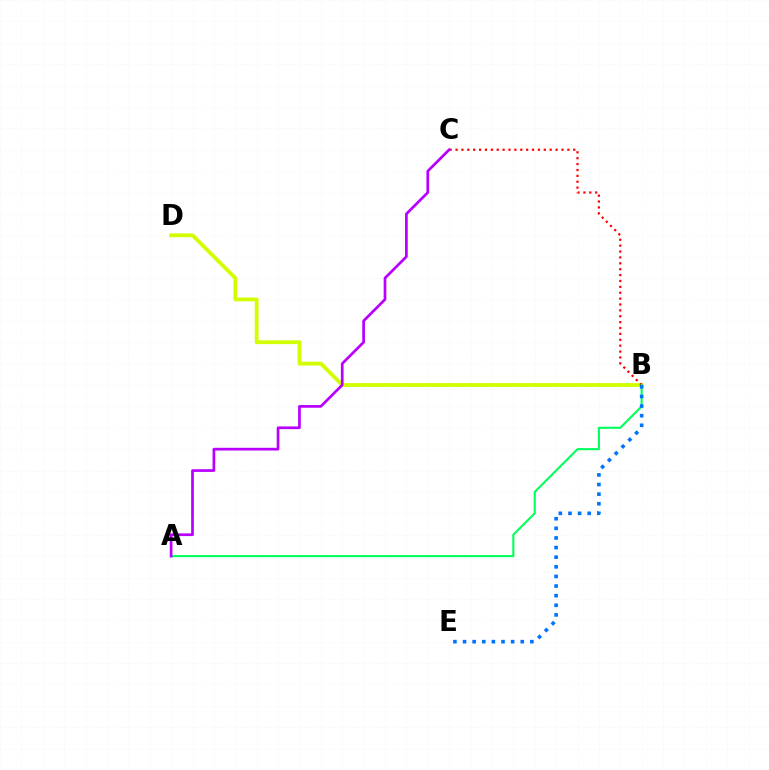{('B', 'D'): [{'color': '#d1ff00', 'line_style': 'solid', 'thickness': 2.74}], ('B', 'C'): [{'color': '#ff0000', 'line_style': 'dotted', 'thickness': 1.6}], ('A', 'B'): [{'color': '#00ff5c', 'line_style': 'solid', 'thickness': 1.52}], ('B', 'E'): [{'color': '#0074ff', 'line_style': 'dotted', 'thickness': 2.61}], ('A', 'C'): [{'color': '#b900ff', 'line_style': 'solid', 'thickness': 1.95}]}